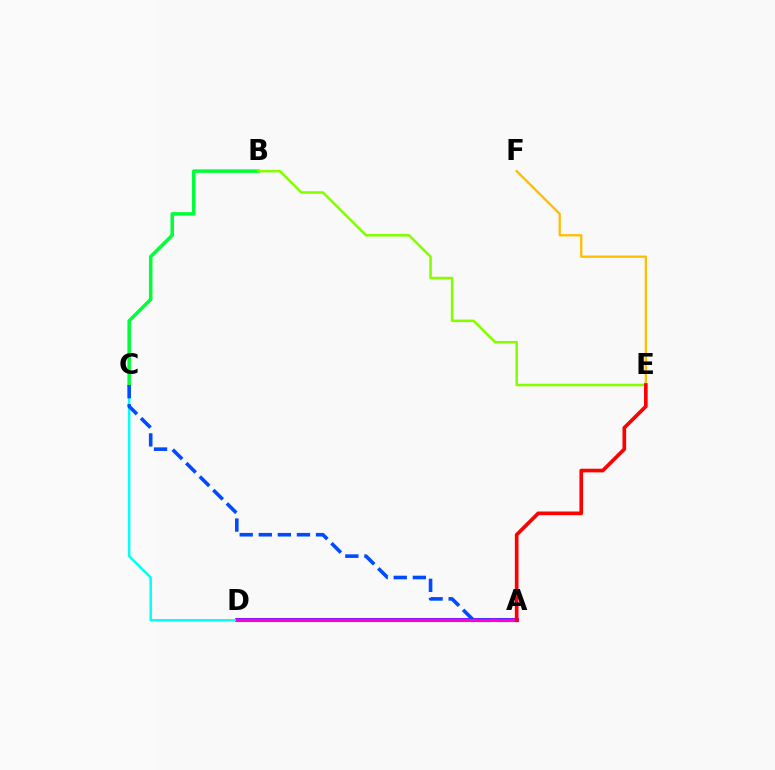{('A', 'D'): [{'color': '#7200ff', 'line_style': 'solid', 'thickness': 2.72}, {'color': '#ff00cf', 'line_style': 'solid', 'thickness': 2.22}], ('C', 'D'): [{'color': '#00fff6', 'line_style': 'solid', 'thickness': 1.76}], ('B', 'C'): [{'color': '#00ff39', 'line_style': 'solid', 'thickness': 2.53}], ('E', 'F'): [{'color': '#ffbd00', 'line_style': 'solid', 'thickness': 1.65}], ('B', 'E'): [{'color': '#84ff00', 'line_style': 'solid', 'thickness': 1.84}], ('A', 'C'): [{'color': '#004bff', 'line_style': 'dashed', 'thickness': 2.59}], ('A', 'E'): [{'color': '#ff0000', 'line_style': 'solid', 'thickness': 2.63}]}